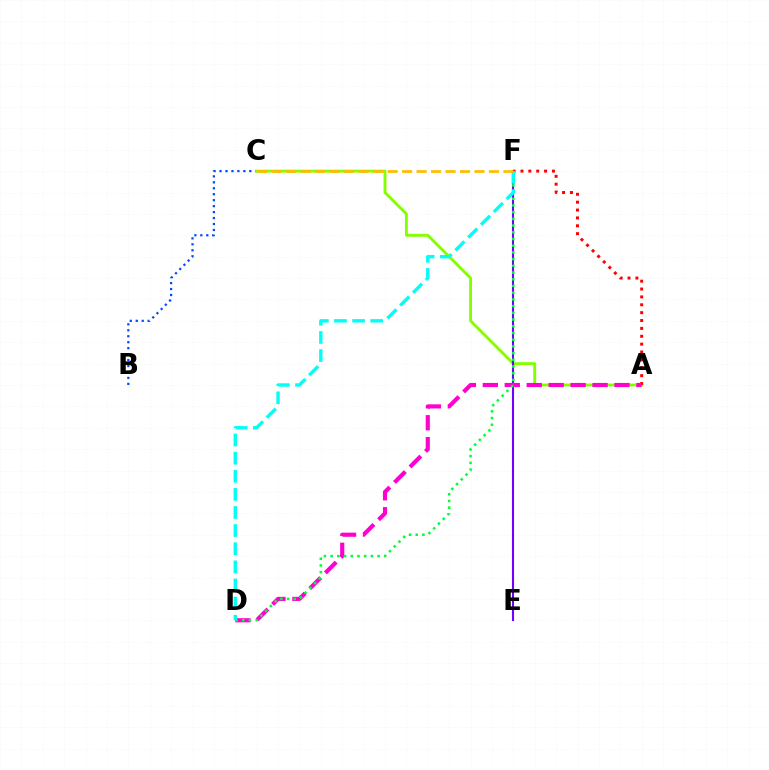{('B', 'C'): [{'color': '#004bff', 'line_style': 'dotted', 'thickness': 1.62}], ('A', 'C'): [{'color': '#84ff00', 'line_style': 'solid', 'thickness': 2.08}], ('A', 'F'): [{'color': '#ff0000', 'line_style': 'dotted', 'thickness': 2.14}], ('E', 'F'): [{'color': '#7200ff', 'line_style': 'solid', 'thickness': 1.51}], ('A', 'D'): [{'color': '#ff00cf', 'line_style': 'dashed', 'thickness': 2.98}], ('D', 'F'): [{'color': '#00ff39', 'line_style': 'dotted', 'thickness': 1.82}, {'color': '#00fff6', 'line_style': 'dashed', 'thickness': 2.46}], ('C', 'F'): [{'color': '#ffbd00', 'line_style': 'dashed', 'thickness': 1.97}]}